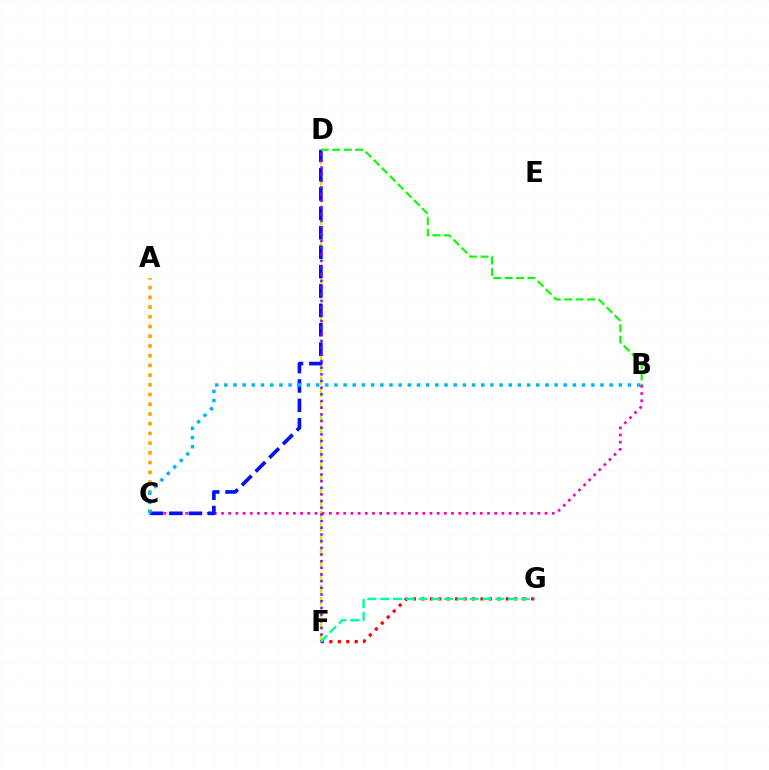{('D', 'F'): [{'color': '#b3ff00', 'line_style': 'dashed', 'thickness': 1.66}, {'color': '#9b00ff', 'line_style': 'dotted', 'thickness': 1.81}], ('F', 'G'): [{'color': '#ff0000', 'line_style': 'dotted', 'thickness': 2.29}, {'color': '#00ff9d', 'line_style': 'dashed', 'thickness': 1.74}], ('B', 'C'): [{'color': '#ff00bd', 'line_style': 'dotted', 'thickness': 1.95}, {'color': '#00b5ff', 'line_style': 'dotted', 'thickness': 2.49}], ('A', 'C'): [{'color': '#ffa500', 'line_style': 'dotted', 'thickness': 2.64}], ('C', 'D'): [{'color': '#0010ff', 'line_style': 'dashed', 'thickness': 2.63}], ('B', 'D'): [{'color': '#08ff00', 'line_style': 'dashed', 'thickness': 1.55}]}